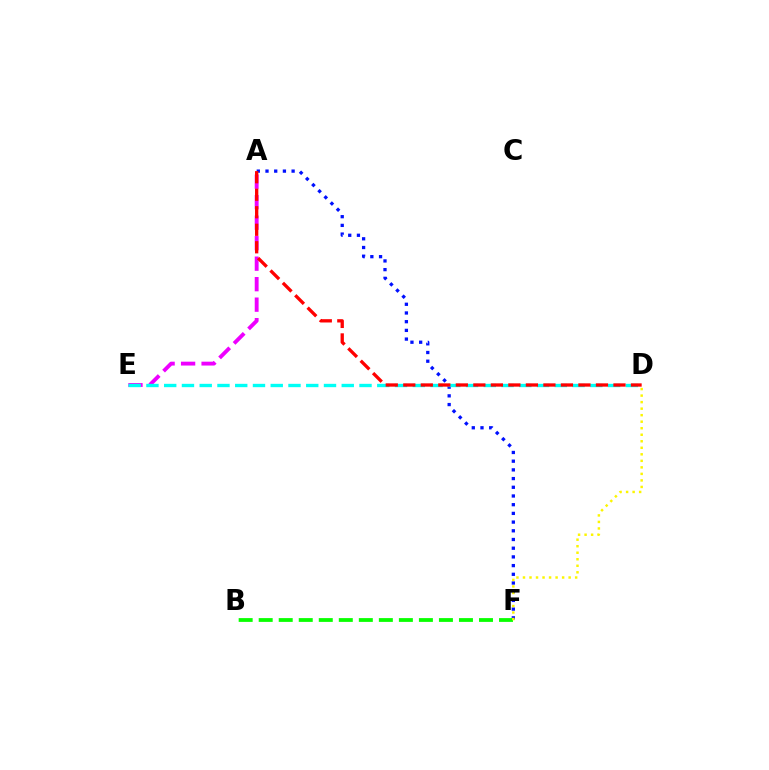{('A', 'E'): [{'color': '#ee00ff', 'line_style': 'dashed', 'thickness': 2.78}], ('A', 'F'): [{'color': '#0010ff', 'line_style': 'dotted', 'thickness': 2.36}], ('D', 'E'): [{'color': '#00fff6', 'line_style': 'dashed', 'thickness': 2.41}], ('B', 'F'): [{'color': '#08ff00', 'line_style': 'dashed', 'thickness': 2.72}], ('A', 'D'): [{'color': '#ff0000', 'line_style': 'dashed', 'thickness': 2.38}], ('D', 'F'): [{'color': '#fcf500', 'line_style': 'dotted', 'thickness': 1.77}]}